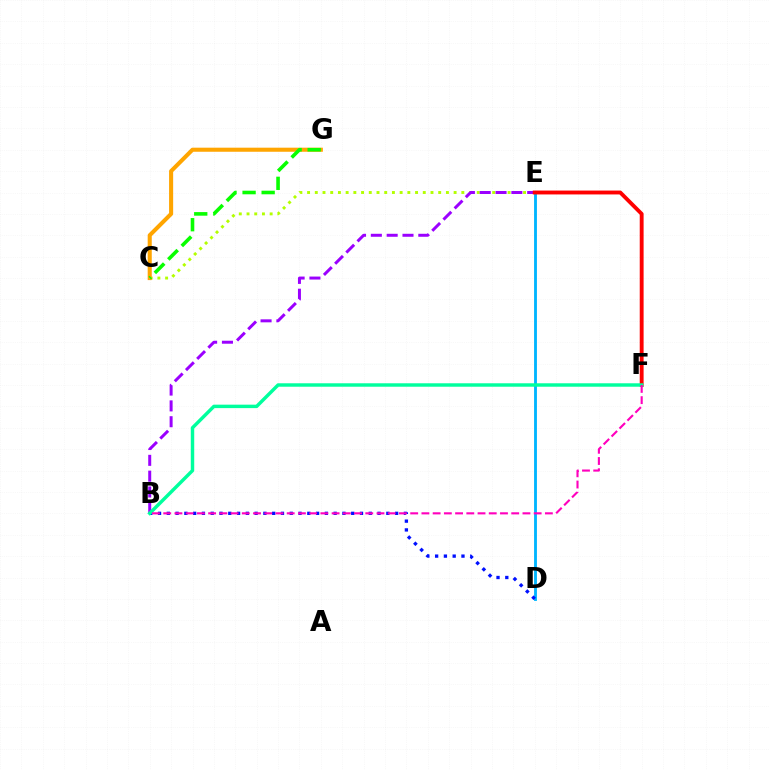{('C', 'E'): [{'color': '#b3ff00', 'line_style': 'dotted', 'thickness': 2.1}], ('B', 'E'): [{'color': '#9b00ff', 'line_style': 'dashed', 'thickness': 2.15}], ('D', 'E'): [{'color': '#00b5ff', 'line_style': 'solid', 'thickness': 2.05}], ('E', 'F'): [{'color': '#ff0000', 'line_style': 'solid', 'thickness': 2.79}], ('C', 'G'): [{'color': '#ffa500', 'line_style': 'solid', 'thickness': 2.93}, {'color': '#08ff00', 'line_style': 'dashed', 'thickness': 2.59}], ('B', 'D'): [{'color': '#0010ff', 'line_style': 'dotted', 'thickness': 2.39}], ('B', 'F'): [{'color': '#00ff9d', 'line_style': 'solid', 'thickness': 2.48}, {'color': '#ff00bd', 'line_style': 'dashed', 'thickness': 1.53}]}